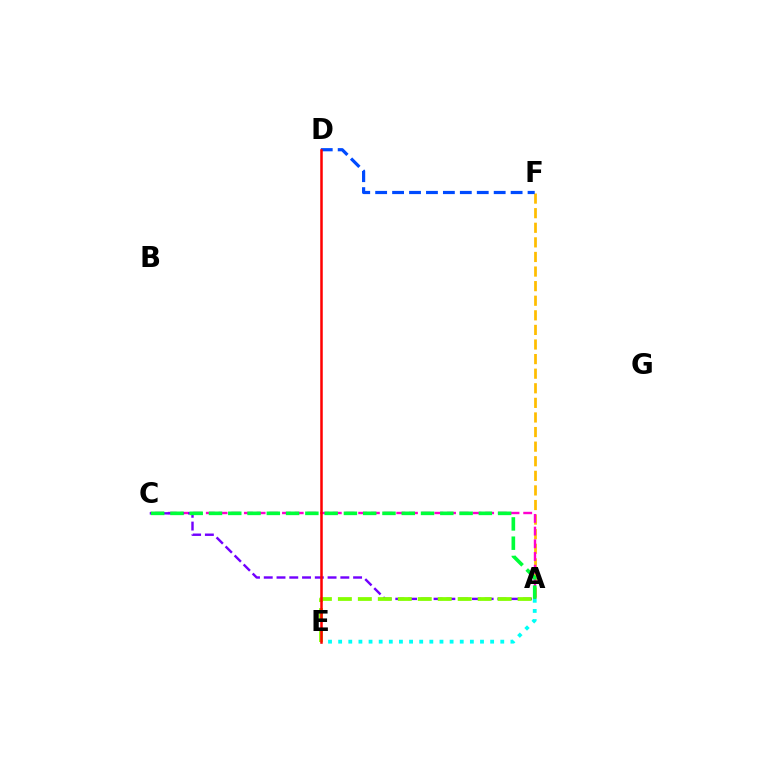{('A', 'E'): [{'color': '#00fff6', 'line_style': 'dotted', 'thickness': 2.75}, {'color': '#84ff00', 'line_style': 'dashed', 'thickness': 2.71}], ('A', 'F'): [{'color': '#ffbd00', 'line_style': 'dashed', 'thickness': 1.98}], ('A', 'C'): [{'color': '#ff00cf', 'line_style': 'dashed', 'thickness': 1.72}, {'color': '#7200ff', 'line_style': 'dashed', 'thickness': 1.73}, {'color': '#00ff39', 'line_style': 'dashed', 'thickness': 2.62}], ('D', 'F'): [{'color': '#004bff', 'line_style': 'dashed', 'thickness': 2.3}], ('D', 'E'): [{'color': '#ff0000', 'line_style': 'solid', 'thickness': 1.81}]}